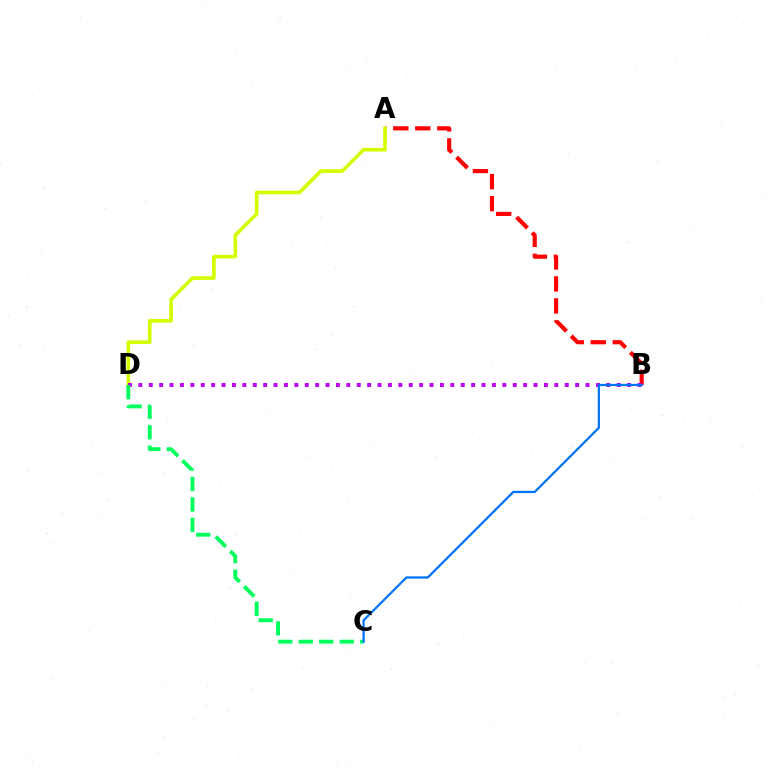{('A', 'B'): [{'color': '#ff0000', 'line_style': 'dashed', 'thickness': 2.99}], ('A', 'D'): [{'color': '#d1ff00', 'line_style': 'solid', 'thickness': 2.62}], ('B', 'D'): [{'color': '#b900ff', 'line_style': 'dotted', 'thickness': 2.83}], ('C', 'D'): [{'color': '#00ff5c', 'line_style': 'dashed', 'thickness': 2.78}], ('B', 'C'): [{'color': '#0074ff', 'line_style': 'solid', 'thickness': 1.63}]}